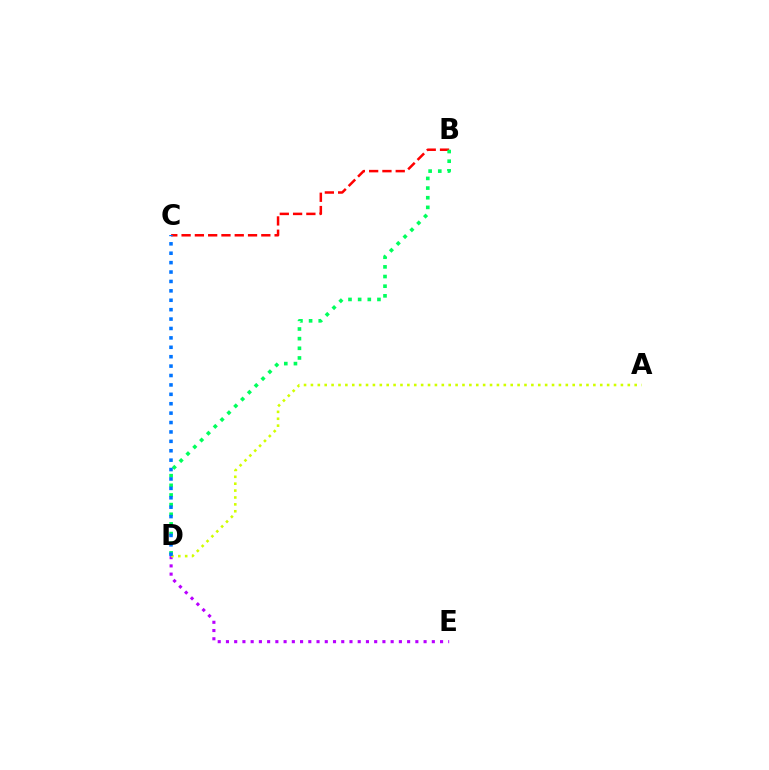{('B', 'C'): [{'color': '#ff0000', 'line_style': 'dashed', 'thickness': 1.81}], ('D', 'E'): [{'color': '#b900ff', 'line_style': 'dotted', 'thickness': 2.24}], ('B', 'D'): [{'color': '#00ff5c', 'line_style': 'dotted', 'thickness': 2.62}], ('A', 'D'): [{'color': '#d1ff00', 'line_style': 'dotted', 'thickness': 1.87}], ('C', 'D'): [{'color': '#0074ff', 'line_style': 'dotted', 'thickness': 2.56}]}